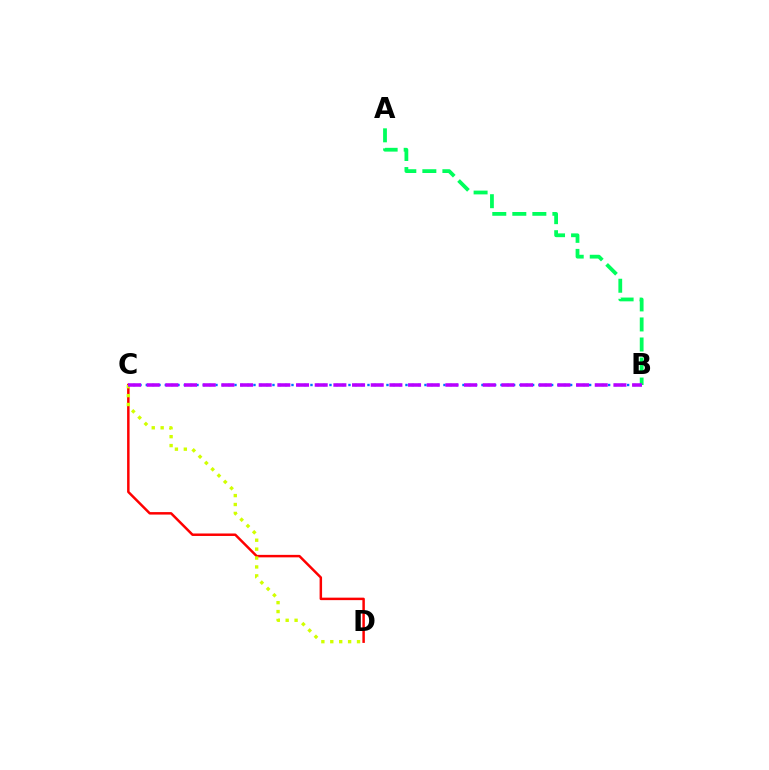{('C', 'D'): [{'color': '#ff0000', 'line_style': 'solid', 'thickness': 1.79}, {'color': '#d1ff00', 'line_style': 'dotted', 'thickness': 2.42}], ('A', 'B'): [{'color': '#00ff5c', 'line_style': 'dashed', 'thickness': 2.72}], ('B', 'C'): [{'color': '#0074ff', 'line_style': 'dotted', 'thickness': 1.72}, {'color': '#b900ff', 'line_style': 'dashed', 'thickness': 2.54}]}